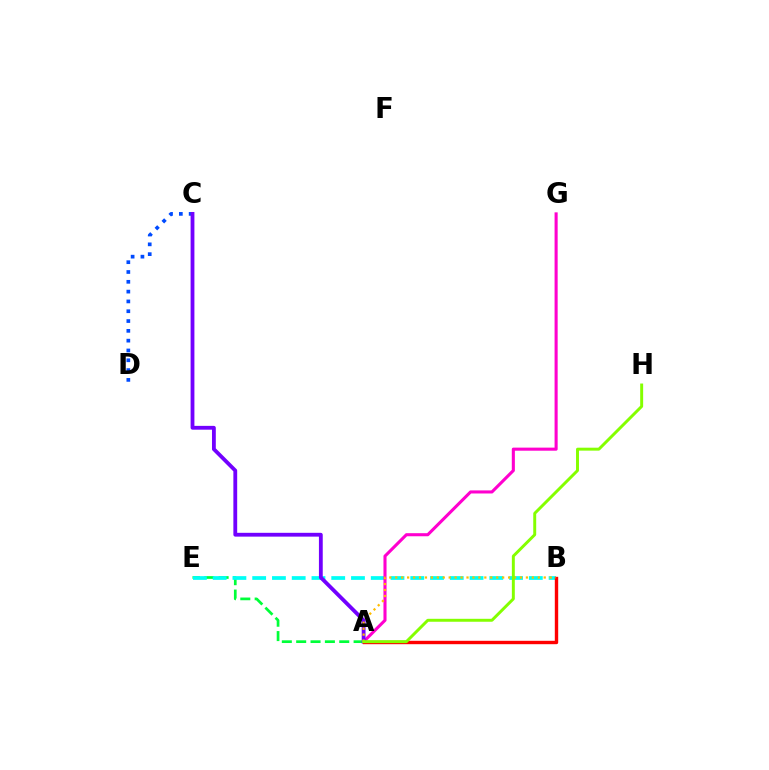{('C', 'D'): [{'color': '#004bff', 'line_style': 'dotted', 'thickness': 2.67}], ('A', 'E'): [{'color': '#00ff39', 'line_style': 'dashed', 'thickness': 1.95}], ('B', 'E'): [{'color': '#00fff6', 'line_style': 'dashed', 'thickness': 2.68}], ('A', 'G'): [{'color': '#ff00cf', 'line_style': 'solid', 'thickness': 2.22}], ('A', 'C'): [{'color': '#7200ff', 'line_style': 'solid', 'thickness': 2.75}], ('A', 'B'): [{'color': '#ff0000', 'line_style': 'solid', 'thickness': 2.44}, {'color': '#ffbd00', 'line_style': 'dotted', 'thickness': 1.61}], ('A', 'H'): [{'color': '#84ff00', 'line_style': 'solid', 'thickness': 2.12}]}